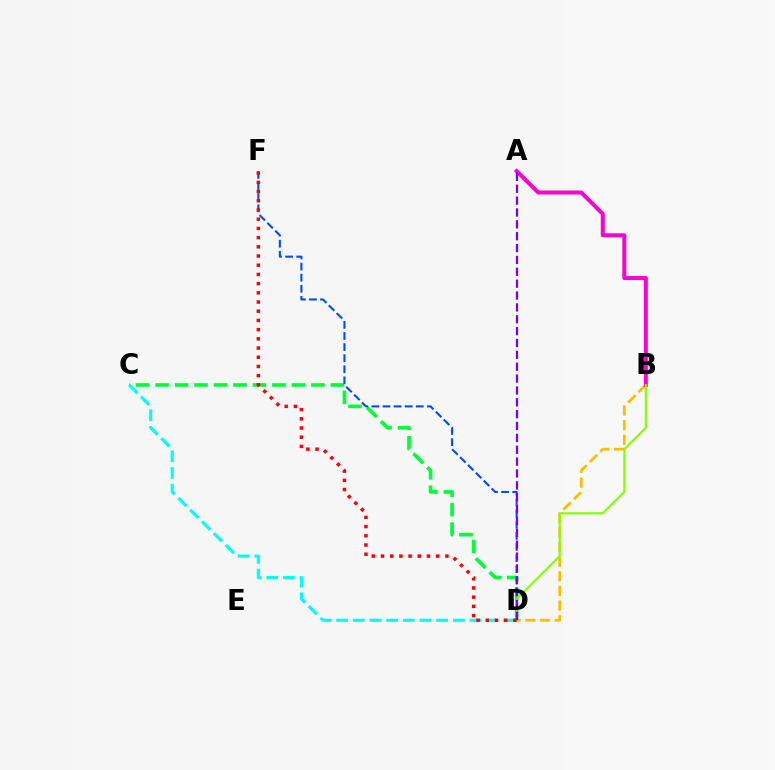{('C', 'D'): [{'color': '#00fff6', 'line_style': 'dashed', 'thickness': 2.27}, {'color': '#00ff39', 'line_style': 'dashed', 'thickness': 2.65}], ('B', 'D'): [{'color': '#ffbd00', 'line_style': 'dashed', 'thickness': 1.99}, {'color': '#84ff00', 'line_style': 'solid', 'thickness': 1.52}], ('D', 'F'): [{'color': '#004bff', 'line_style': 'dashed', 'thickness': 1.51}, {'color': '#ff0000', 'line_style': 'dotted', 'thickness': 2.5}], ('A', 'B'): [{'color': '#ff00cf', 'line_style': 'solid', 'thickness': 2.88}], ('A', 'D'): [{'color': '#7200ff', 'line_style': 'dashed', 'thickness': 1.61}]}